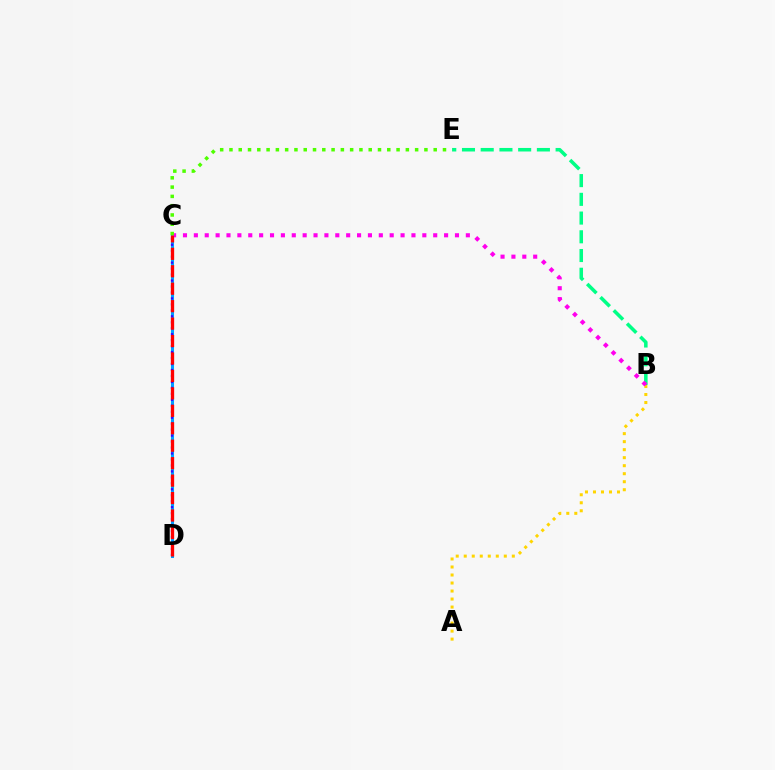{('C', 'D'): [{'color': '#009eff', 'line_style': 'solid', 'thickness': 2.19}, {'color': '#3700ff', 'line_style': 'dotted', 'thickness': 1.62}, {'color': '#ff0000', 'line_style': 'dashed', 'thickness': 2.37}], ('A', 'B'): [{'color': '#ffd500', 'line_style': 'dotted', 'thickness': 2.18}], ('B', 'E'): [{'color': '#00ff86', 'line_style': 'dashed', 'thickness': 2.54}], ('B', 'C'): [{'color': '#ff00ed', 'line_style': 'dotted', 'thickness': 2.96}], ('C', 'E'): [{'color': '#4fff00', 'line_style': 'dotted', 'thickness': 2.52}]}